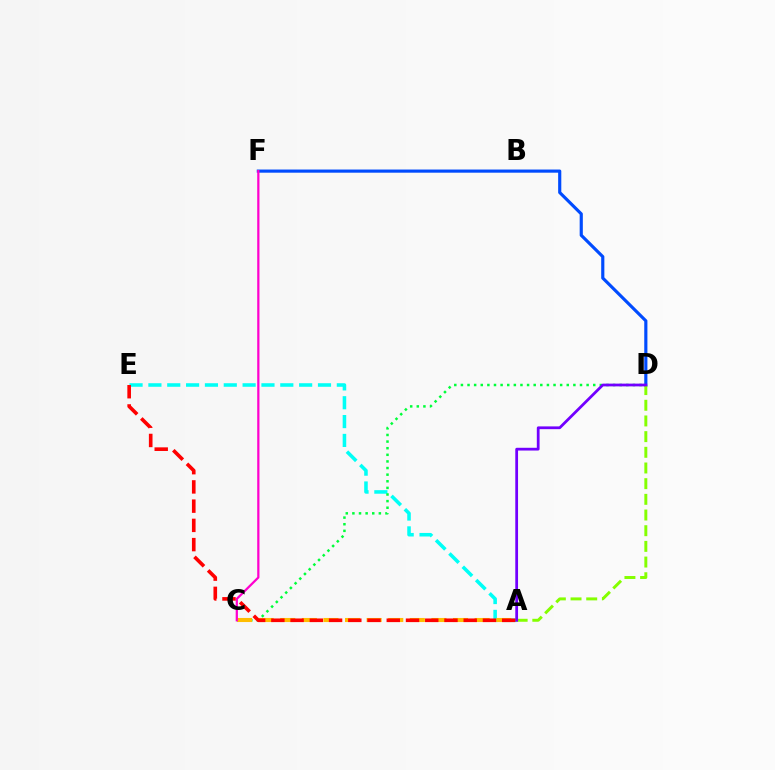{('A', 'E'): [{'color': '#00fff6', 'line_style': 'dashed', 'thickness': 2.56}, {'color': '#ff0000', 'line_style': 'dashed', 'thickness': 2.61}], ('C', 'D'): [{'color': '#00ff39', 'line_style': 'dotted', 'thickness': 1.8}], ('A', 'C'): [{'color': '#ffbd00', 'line_style': 'dashed', 'thickness': 2.93}], ('D', 'F'): [{'color': '#004bff', 'line_style': 'solid', 'thickness': 2.27}], ('A', 'D'): [{'color': '#84ff00', 'line_style': 'dashed', 'thickness': 2.13}, {'color': '#7200ff', 'line_style': 'solid', 'thickness': 1.99}], ('C', 'F'): [{'color': '#ff00cf', 'line_style': 'solid', 'thickness': 1.61}]}